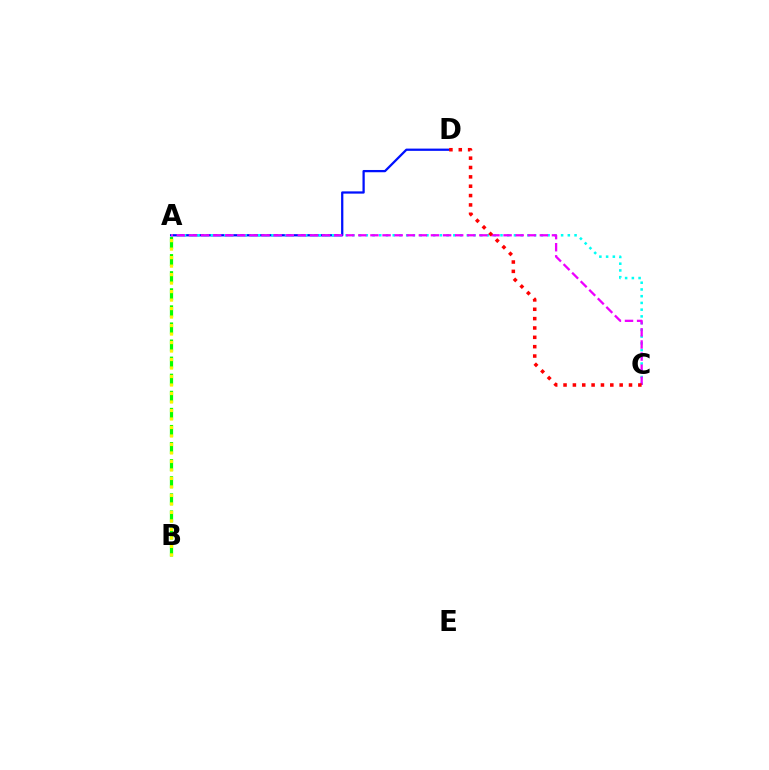{('A', 'D'): [{'color': '#0010ff', 'line_style': 'solid', 'thickness': 1.63}], ('A', 'C'): [{'color': '#00fff6', 'line_style': 'dotted', 'thickness': 1.83}, {'color': '#ee00ff', 'line_style': 'dashed', 'thickness': 1.64}], ('A', 'B'): [{'color': '#08ff00', 'line_style': 'dashed', 'thickness': 2.32}, {'color': '#fcf500', 'line_style': 'dotted', 'thickness': 2.31}], ('C', 'D'): [{'color': '#ff0000', 'line_style': 'dotted', 'thickness': 2.54}]}